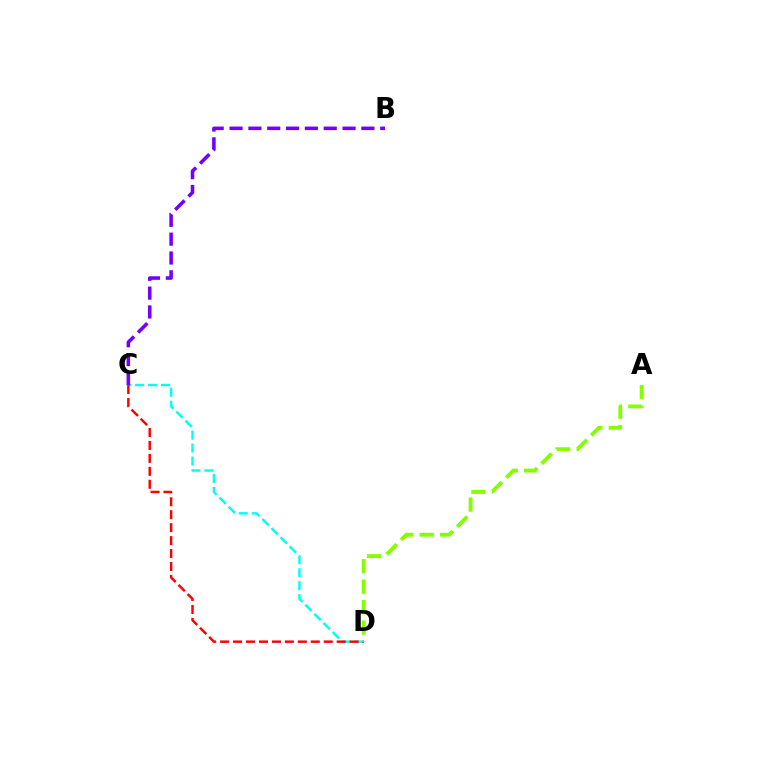{('C', 'D'): [{'color': '#00fff6', 'line_style': 'dashed', 'thickness': 1.76}, {'color': '#ff0000', 'line_style': 'dashed', 'thickness': 1.76}], ('B', 'C'): [{'color': '#7200ff', 'line_style': 'dashed', 'thickness': 2.56}], ('A', 'D'): [{'color': '#84ff00', 'line_style': 'dashed', 'thickness': 2.78}]}